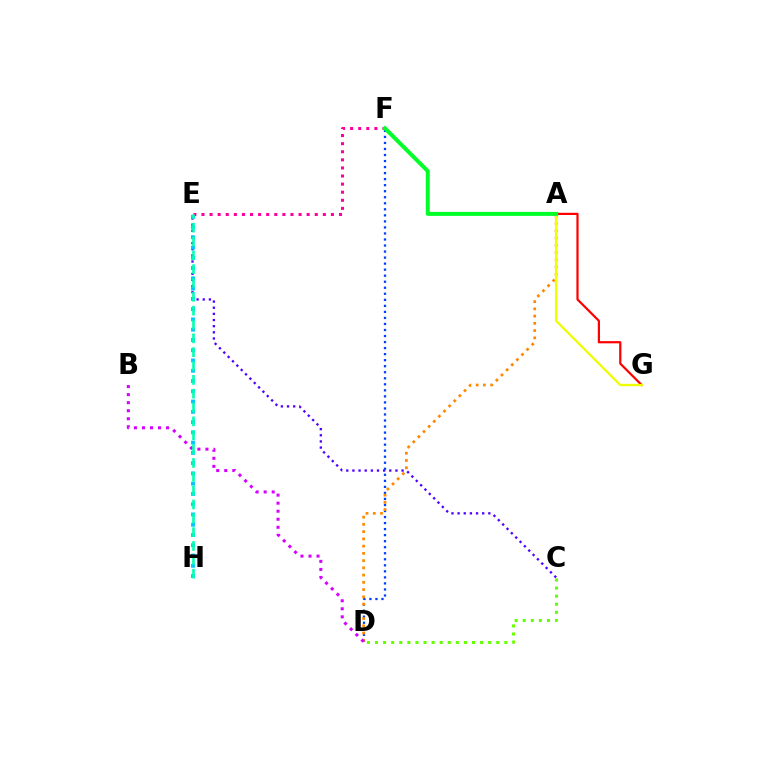{('C', 'E'): [{'color': '#4f00ff', 'line_style': 'dotted', 'thickness': 1.67}], ('D', 'F'): [{'color': '#003fff', 'line_style': 'dotted', 'thickness': 1.64}], ('A', 'G'): [{'color': '#ff0000', 'line_style': 'solid', 'thickness': 1.59}, {'color': '#eeff00', 'line_style': 'solid', 'thickness': 1.69}], ('E', 'H'): [{'color': '#00c7ff', 'line_style': 'dotted', 'thickness': 2.79}, {'color': '#00ffaf', 'line_style': 'dashed', 'thickness': 1.88}], ('A', 'D'): [{'color': '#ff8800', 'line_style': 'dotted', 'thickness': 1.97}], ('E', 'F'): [{'color': '#ff00a0', 'line_style': 'dotted', 'thickness': 2.2}], ('B', 'D'): [{'color': '#d600ff', 'line_style': 'dotted', 'thickness': 2.18}], ('C', 'D'): [{'color': '#66ff00', 'line_style': 'dotted', 'thickness': 2.2}], ('A', 'F'): [{'color': '#00ff27', 'line_style': 'solid', 'thickness': 2.86}]}